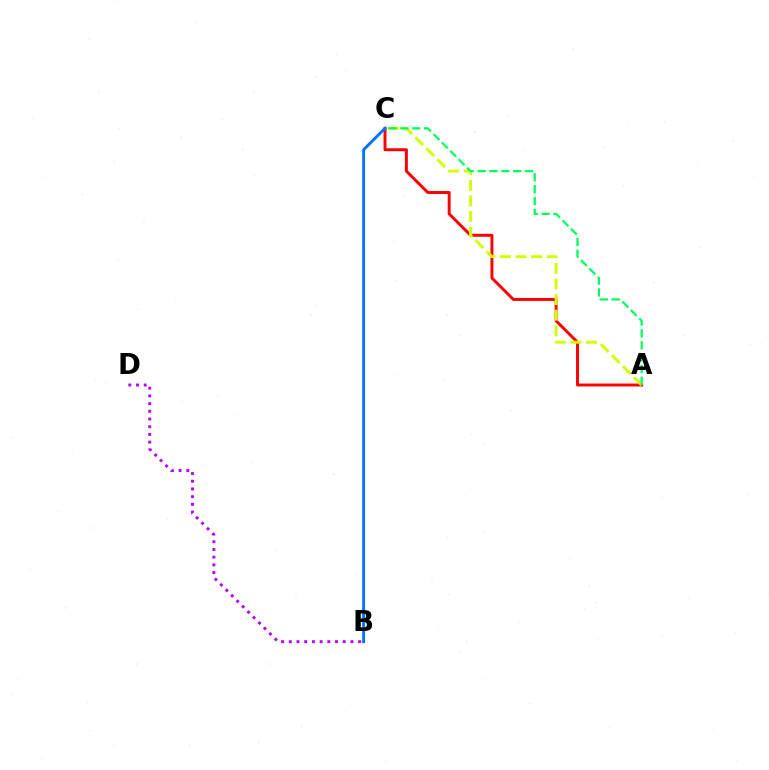{('A', 'C'): [{'color': '#ff0000', 'line_style': 'solid', 'thickness': 2.12}, {'color': '#d1ff00', 'line_style': 'dashed', 'thickness': 2.12}, {'color': '#00ff5c', 'line_style': 'dashed', 'thickness': 1.61}], ('B', 'D'): [{'color': '#b900ff', 'line_style': 'dotted', 'thickness': 2.09}], ('B', 'C'): [{'color': '#0074ff', 'line_style': 'solid', 'thickness': 2.09}]}